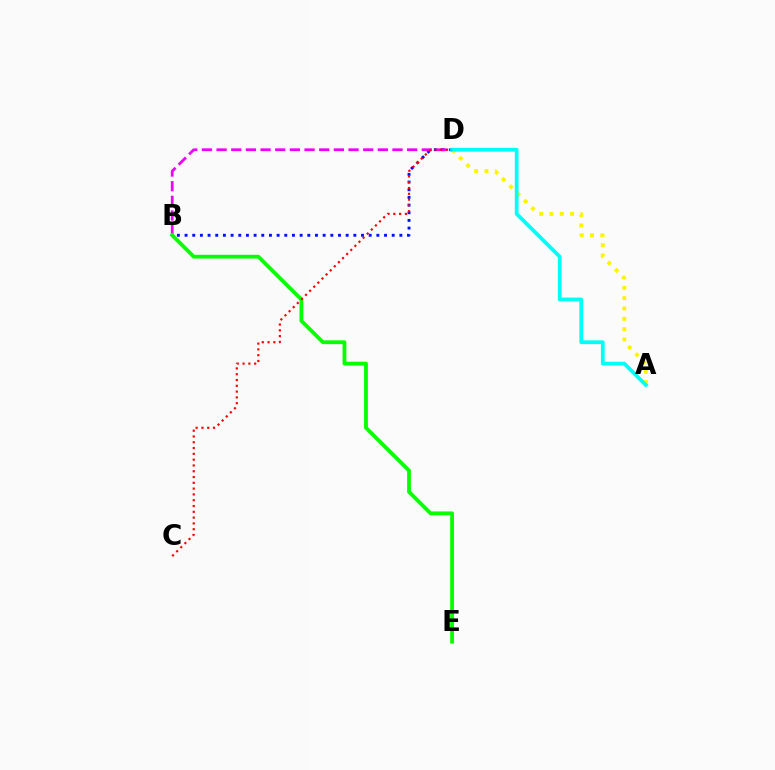{('B', 'D'): [{'color': '#0010ff', 'line_style': 'dotted', 'thickness': 2.08}, {'color': '#ee00ff', 'line_style': 'dashed', 'thickness': 1.99}], ('A', 'D'): [{'color': '#fcf500', 'line_style': 'dotted', 'thickness': 2.8}, {'color': '#00fff6', 'line_style': 'solid', 'thickness': 2.71}], ('B', 'E'): [{'color': '#08ff00', 'line_style': 'solid', 'thickness': 2.74}], ('C', 'D'): [{'color': '#ff0000', 'line_style': 'dotted', 'thickness': 1.57}]}